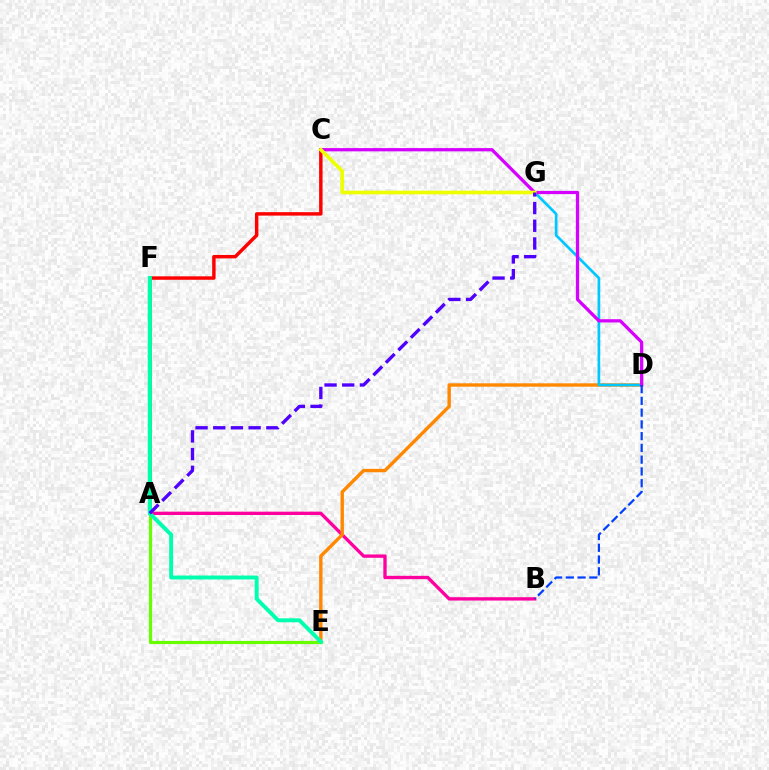{('A', 'B'): [{'color': '#ff00a0', 'line_style': 'solid', 'thickness': 2.4}], ('D', 'E'): [{'color': '#ff8800', 'line_style': 'solid', 'thickness': 2.44}], ('D', 'G'): [{'color': '#00c7ff', 'line_style': 'solid', 'thickness': 1.93}], ('A', 'C'): [{'color': '#ff0000', 'line_style': 'solid', 'thickness': 2.48}], ('C', 'D'): [{'color': '#d600ff', 'line_style': 'solid', 'thickness': 2.34}], ('A', 'F'): [{'color': '#00ff27', 'line_style': 'solid', 'thickness': 2.61}], ('A', 'E'): [{'color': '#66ff00', 'line_style': 'solid', 'thickness': 2.27}], ('C', 'G'): [{'color': '#eeff00', 'line_style': 'solid', 'thickness': 2.63}], ('B', 'D'): [{'color': '#003fff', 'line_style': 'dashed', 'thickness': 1.6}], ('E', 'F'): [{'color': '#00ffaf', 'line_style': 'solid', 'thickness': 2.83}], ('A', 'G'): [{'color': '#4f00ff', 'line_style': 'dashed', 'thickness': 2.4}]}